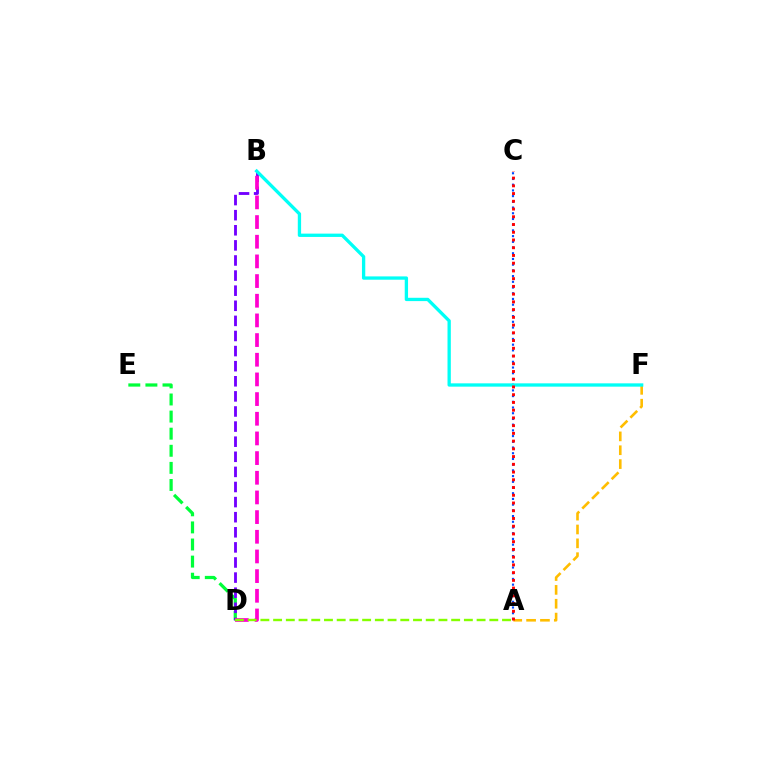{('D', 'E'): [{'color': '#00ff39', 'line_style': 'dashed', 'thickness': 2.32}], ('A', 'F'): [{'color': '#ffbd00', 'line_style': 'dashed', 'thickness': 1.88}], ('B', 'D'): [{'color': '#7200ff', 'line_style': 'dashed', 'thickness': 2.05}, {'color': '#ff00cf', 'line_style': 'dashed', 'thickness': 2.67}], ('A', 'C'): [{'color': '#004bff', 'line_style': 'dotted', 'thickness': 1.55}, {'color': '#ff0000', 'line_style': 'dotted', 'thickness': 2.1}], ('B', 'F'): [{'color': '#00fff6', 'line_style': 'solid', 'thickness': 2.39}], ('A', 'D'): [{'color': '#84ff00', 'line_style': 'dashed', 'thickness': 1.73}]}